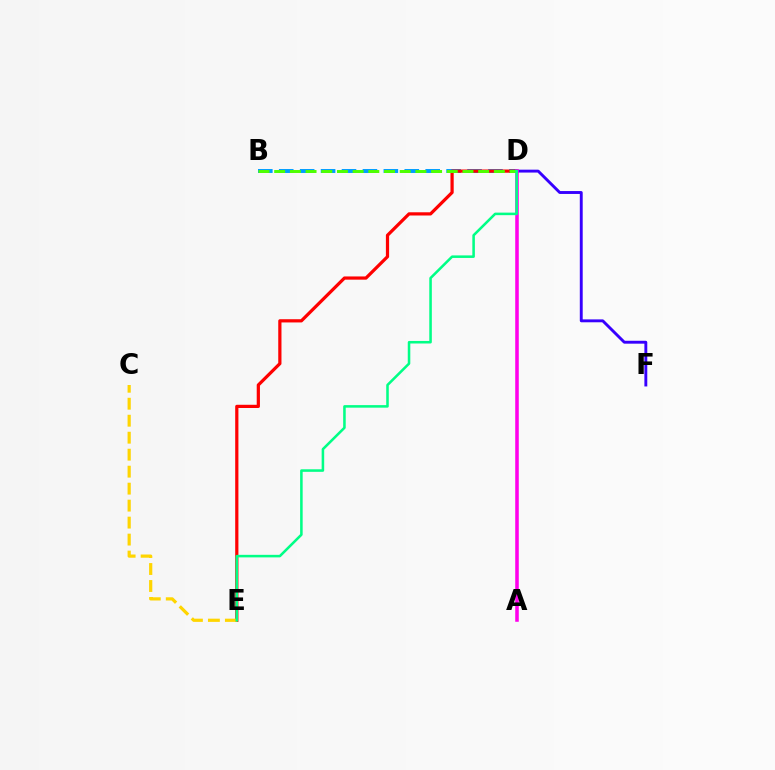{('B', 'D'): [{'color': '#009eff', 'line_style': 'dashed', 'thickness': 2.84}, {'color': '#4fff00', 'line_style': 'dashed', 'thickness': 2.13}], ('D', 'E'): [{'color': '#ff0000', 'line_style': 'solid', 'thickness': 2.32}, {'color': '#00ff86', 'line_style': 'solid', 'thickness': 1.83}], ('C', 'E'): [{'color': '#ffd500', 'line_style': 'dashed', 'thickness': 2.31}], ('D', 'F'): [{'color': '#3700ff', 'line_style': 'solid', 'thickness': 2.09}], ('A', 'D'): [{'color': '#ff00ed', 'line_style': 'solid', 'thickness': 2.56}]}